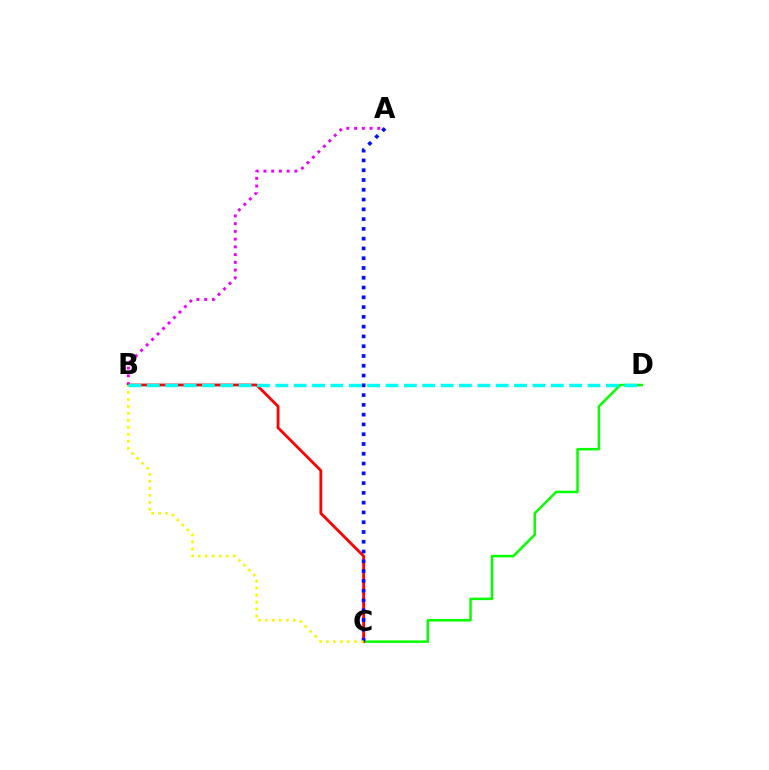{('C', 'D'): [{'color': '#08ff00', 'line_style': 'solid', 'thickness': 1.8}], ('A', 'B'): [{'color': '#ee00ff', 'line_style': 'dotted', 'thickness': 2.1}], ('B', 'C'): [{'color': '#ff0000', 'line_style': 'solid', 'thickness': 2.01}, {'color': '#fcf500', 'line_style': 'dotted', 'thickness': 1.9}], ('A', 'C'): [{'color': '#0010ff', 'line_style': 'dotted', 'thickness': 2.66}], ('B', 'D'): [{'color': '#00fff6', 'line_style': 'dashed', 'thickness': 2.49}]}